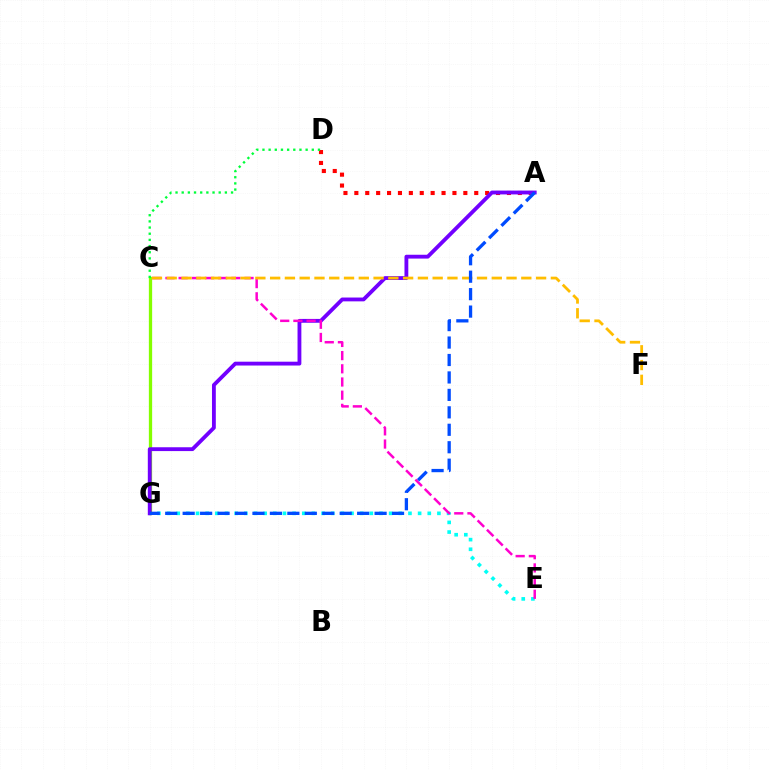{('A', 'D'): [{'color': '#ff0000', 'line_style': 'dotted', 'thickness': 2.96}], ('E', 'G'): [{'color': '#00fff6', 'line_style': 'dotted', 'thickness': 2.62}], ('C', 'G'): [{'color': '#84ff00', 'line_style': 'solid', 'thickness': 2.37}], ('C', 'D'): [{'color': '#00ff39', 'line_style': 'dotted', 'thickness': 1.68}], ('A', 'G'): [{'color': '#7200ff', 'line_style': 'solid', 'thickness': 2.76}, {'color': '#004bff', 'line_style': 'dashed', 'thickness': 2.37}], ('C', 'E'): [{'color': '#ff00cf', 'line_style': 'dashed', 'thickness': 1.79}], ('C', 'F'): [{'color': '#ffbd00', 'line_style': 'dashed', 'thickness': 2.01}]}